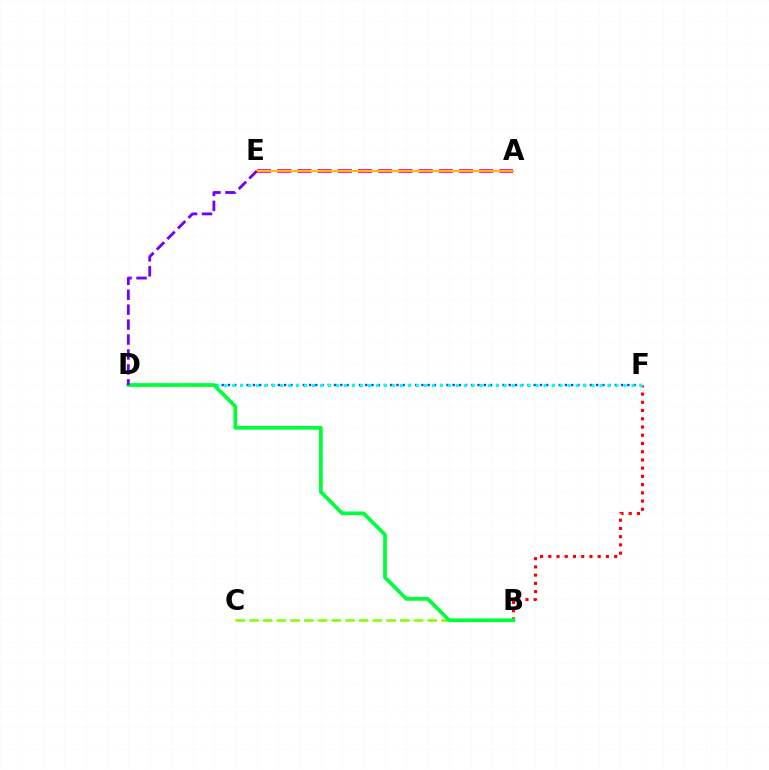{('D', 'F'): [{'color': '#004bff', 'line_style': 'dotted', 'thickness': 1.7}, {'color': '#00fff6', 'line_style': 'dotted', 'thickness': 2.17}], ('B', 'C'): [{'color': '#84ff00', 'line_style': 'dashed', 'thickness': 1.86}], ('B', 'F'): [{'color': '#ff0000', 'line_style': 'dotted', 'thickness': 2.24}], ('A', 'E'): [{'color': '#ff00cf', 'line_style': 'dashed', 'thickness': 2.74}, {'color': '#ffbd00', 'line_style': 'solid', 'thickness': 1.52}], ('B', 'D'): [{'color': '#00ff39', 'line_style': 'solid', 'thickness': 2.69}], ('D', 'E'): [{'color': '#7200ff', 'line_style': 'dashed', 'thickness': 2.03}]}